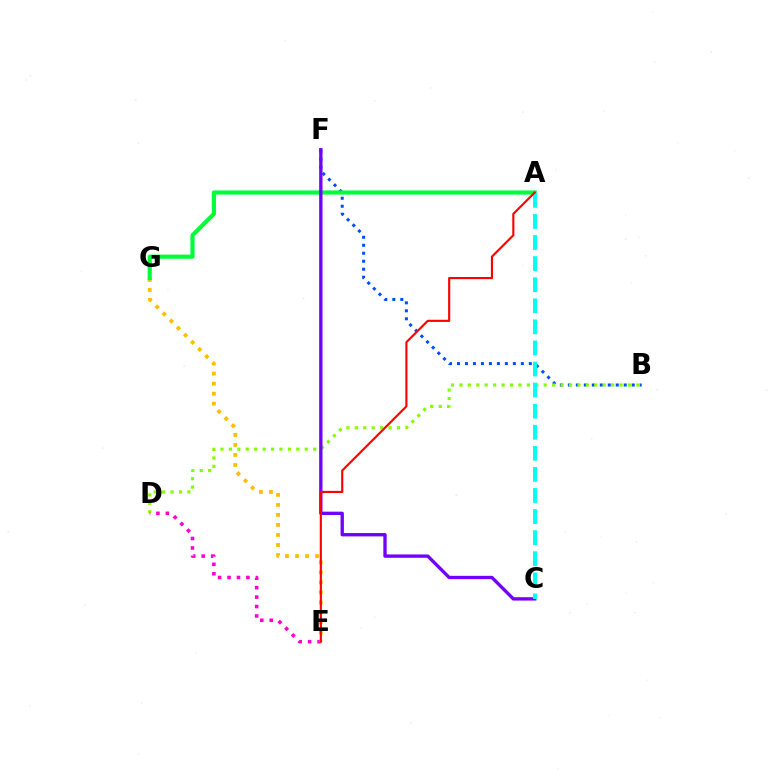{('B', 'F'): [{'color': '#004bff', 'line_style': 'dotted', 'thickness': 2.17}], ('B', 'D'): [{'color': '#84ff00', 'line_style': 'dotted', 'thickness': 2.29}], ('D', 'E'): [{'color': '#ff00cf', 'line_style': 'dotted', 'thickness': 2.57}], ('E', 'G'): [{'color': '#ffbd00', 'line_style': 'dotted', 'thickness': 2.72}], ('A', 'G'): [{'color': '#00ff39', 'line_style': 'solid', 'thickness': 2.98}], ('C', 'F'): [{'color': '#7200ff', 'line_style': 'solid', 'thickness': 2.41}], ('A', 'C'): [{'color': '#00fff6', 'line_style': 'dashed', 'thickness': 2.86}], ('A', 'E'): [{'color': '#ff0000', 'line_style': 'solid', 'thickness': 1.54}]}